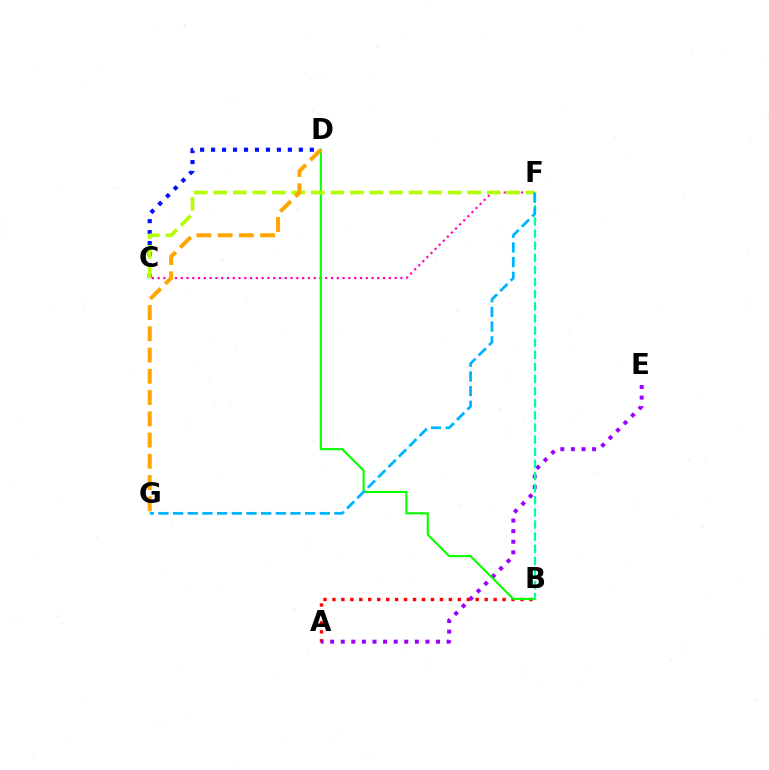{('C', 'D'): [{'color': '#0010ff', 'line_style': 'dotted', 'thickness': 2.98}], ('A', 'B'): [{'color': '#ff0000', 'line_style': 'dotted', 'thickness': 2.43}], ('A', 'E'): [{'color': '#9b00ff', 'line_style': 'dotted', 'thickness': 2.88}], ('C', 'F'): [{'color': '#ff00bd', 'line_style': 'dotted', 'thickness': 1.57}, {'color': '#b3ff00', 'line_style': 'dashed', 'thickness': 2.65}], ('B', 'D'): [{'color': '#08ff00', 'line_style': 'solid', 'thickness': 1.53}], ('B', 'F'): [{'color': '#00ff9d', 'line_style': 'dashed', 'thickness': 1.65}], ('F', 'G'): [{'color': '#00b5ff', 'line_style': 'dashed', 'thickness': 1.99}], ('D', 'G'): [{'color': '#ffa500', 'line_style': 'dashed', 'thickness': 2.89}]}